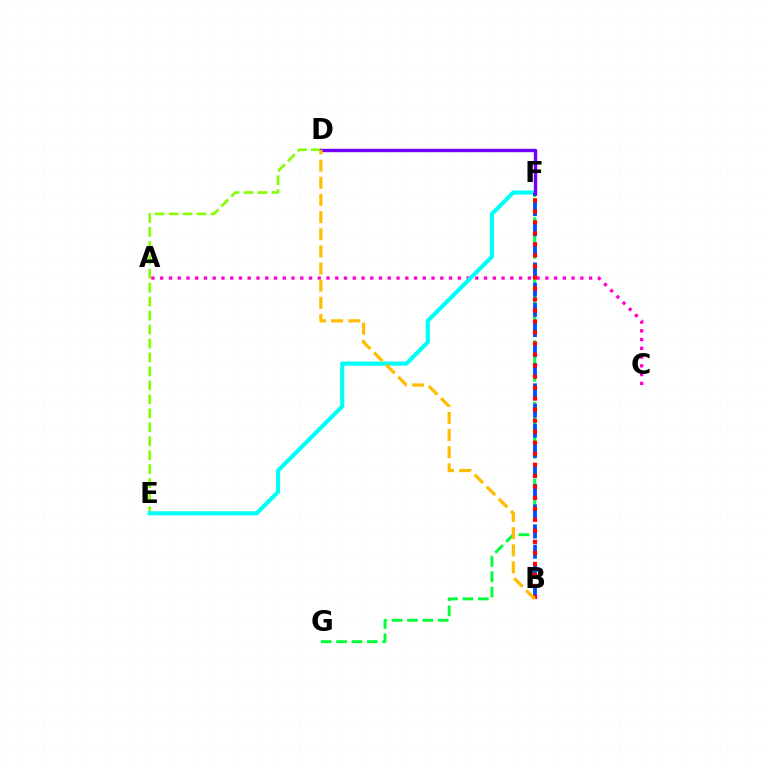{('D', 'E'): [{'color': '#84ff00', 'line_style': 'dashed', 'thickness': 1.9}], ('F', 'G'): [{'color': '#00ff39', 'line_style': 'dashed', 'thickness': 2.09}], ('A', 'C'): [{'color': '#ff00cf', 'line_style': 'dotted', 'thickness': 2.38}], ('E', 'F'): [{'color': '#00fff6', 'line_style': 'solid', 'thickness': 2.98}], ('B', 'F'): [{'color': '#004bff', 'line_style': 'dashed', 'thickness': 2.74}, {'color': '#ff0000', 'line_style': 'dotted', 'thickness': 2.99}], ('D', 'F'): [{'color': '#7200ff', 'line_style': 'solid', 'thickness': 2.45}], ('B', 'D'): [{'color': '#ffbd00', 'line_style': 'dashed', 'thickness': 2.33}]}